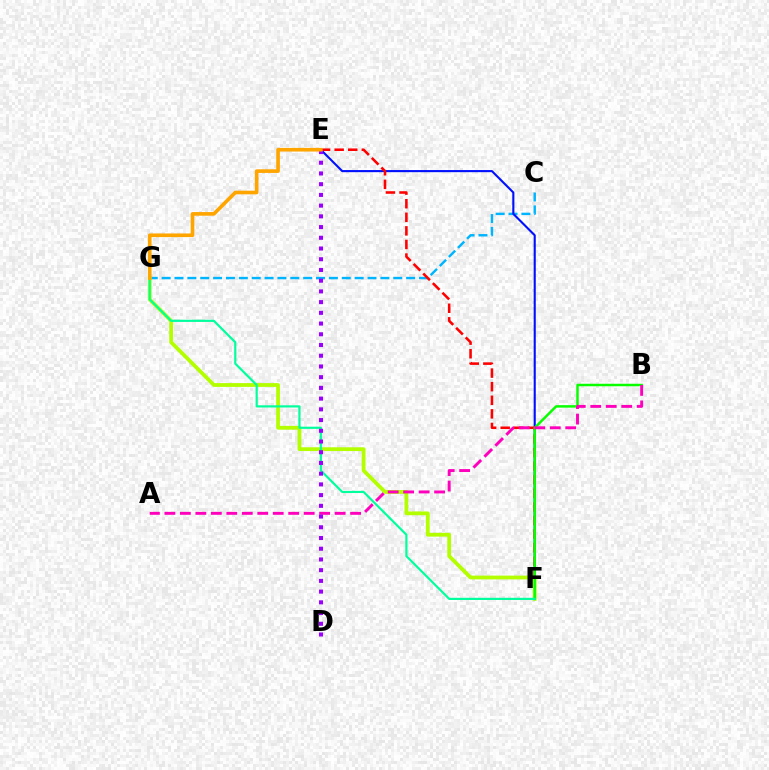{('C', 'G'): [{'color': '#00b5ff', 'line_style': 'dashed', 'thickness': 1.75}], ('E', 'F'): [{'color': '#0010ff', 'line_style': 'solid', 'thickness': 1.52}, {'color': '#ff0000', 'line_style': 'dashed', 'thickness': 1.85}], ('F', 'G'): [{'color': '#b3ff00', 'line_style': 'solid', 'thickness': 2.72}, {'color': '#00ff9d', 'line_style': 'solid', 'thickness': 1.57}], ('B', 'F'): [{'color': '#08ff00', 'line_style': 'solid', 'thickness': 1.78}], ('A', 'B'): [{'color': '#ff00bd', 'line_style': 'dashed', 'thickness': 2.1}], ('D', 'E'): [{'color': '#9b00ff', 'line_style': 'dotted', 'thickness': 2.91}], ('E', 'G'): [{'color': '#ffa500', 'line_style': 'solid', 'thickness': 2.62}]}